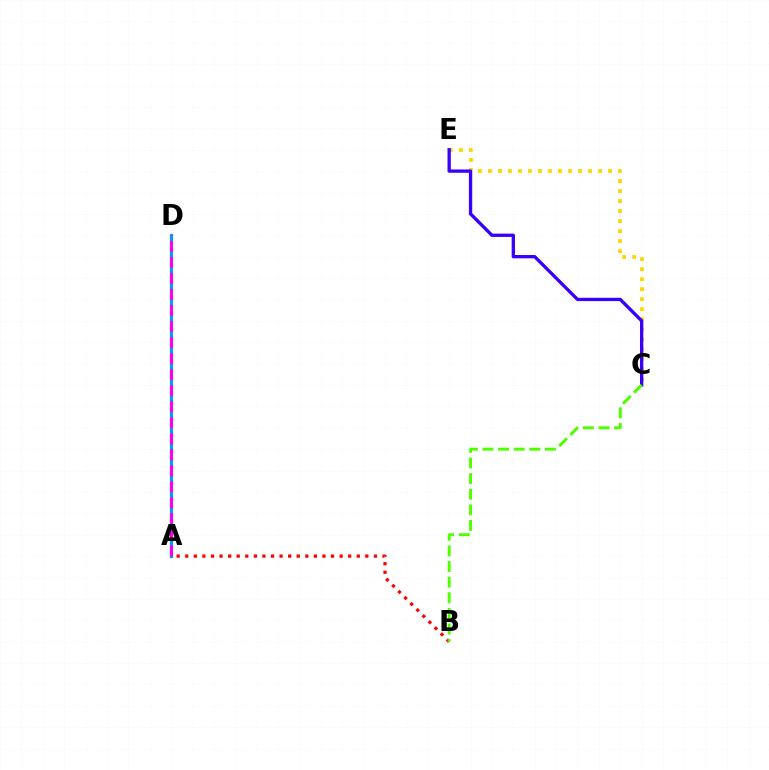{('A', 'D'): [{'color': '#00ff86', 'line_style': 'dashed', 'thickness': 1.97}, {'color': '#009eff', 'line_style': 'solid', 'thickness': 2.32}, {'color': '#ff00ed', 'line_style': 'dashed', 'thickness': 2.18}], ('C', 'E'): [{'color': '#ffd500', 'line_style': 'dotted', 'thickness': 2.72}, {'color': '#3700ff', 'line_style': 'solid', 'thickness': 2.39}], ('A', 'B'): [{'color': '#ff0000', 'line_style': 'dotted', 'thickness': 2.33}], ('B', 'C'): [{'color': '#4fff00', 'line_style': 'dashed', 'thickness': 2.12}]}